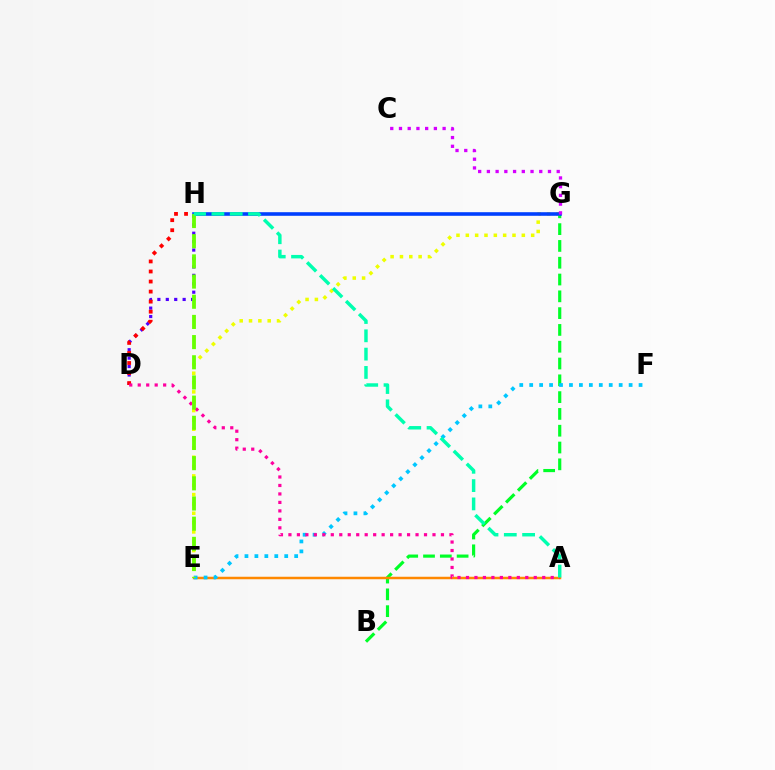{('B', 'G'): [{'color': '#00ff27', 'line_style': 'dashed', 'thickness': 2.28}], ('A', 'E'): [{'color': '#ff8800', 'line_style': 'solid', 'thickness': 1.8}], ('D', 'H'): [{'color': '#4f00ff', 'line_style': 'dotted', 'thickness': 2.29}, {'color': '#ff0000', 'line_style': 'dotted', 'thickness': 2.73}], ('E', 'F'): [{'color': '#00c7ff', 'line_style': 'dotted', 'thickness': 2.7}], ('E', 'G'): [{'color': '#eeff00', 'line_style': 'dotted', 'thickness': 2.54}], ('G', 'H'): [{'color': '#003fff', 'line_style': 'solid', 'thickness': 2.59}], ('C', 'G'): [{'color': '#d600ff', 'line_style': 'dotted', 'thickness': 2.37}], ('A', 'D'): [{'color': '#ff00a0', 'line_style': 'dotted', 'thickness': 2.3}], ('E', 'H'): [{'color': '#66ff00', 'line_style': 'dashed', 'thickness': 2.74}], ('A', 'H'): [{'color': '#00ffaf', 'line_style': 'dashed', 'thickness': 2.49}]}